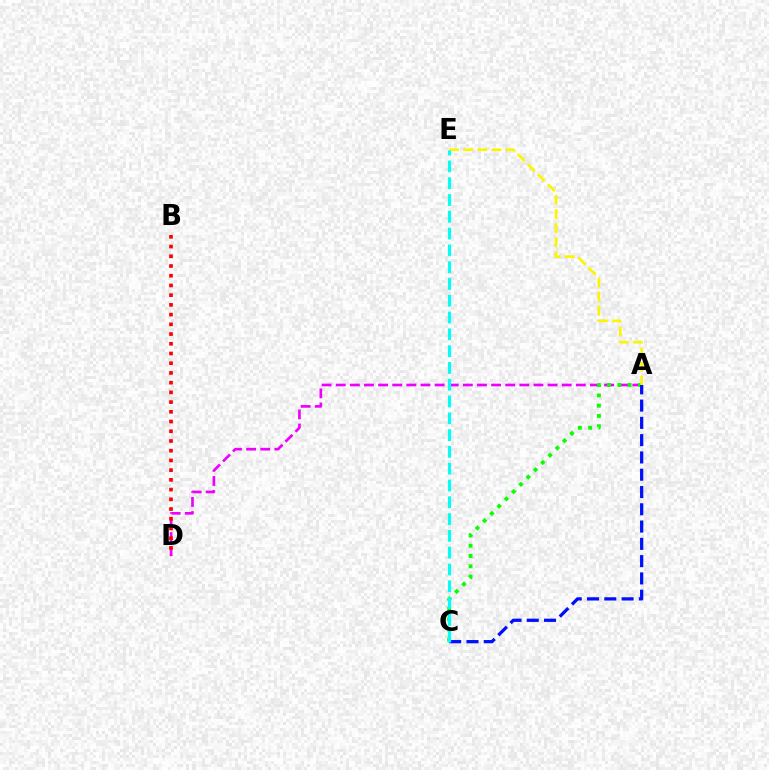{('A', 'D'): [{'color': '#ee00ff', 'line_style': 'dashed', 'thickness': 1.92}], ('B', 'D'): [{'color': '#ff0000', 'line_style': 'dotted', 'thickness': 2.64}], ('A', 'C'): [{'color': '#08ff00', 'line_style': 'dotted', 'thickness': 2.79}, {'color': '#0010ff', 'line_style': 'dashed', 'thickness': 2.35}], ('A', 'E'): [{'color': '#fcf500', 'line_style': 'dashed', 'thickness': 1.92}], ('C', 'E'): [{'color': '#00fff6', 'line_style': 'dashed', 'thickness': 2.28}]}